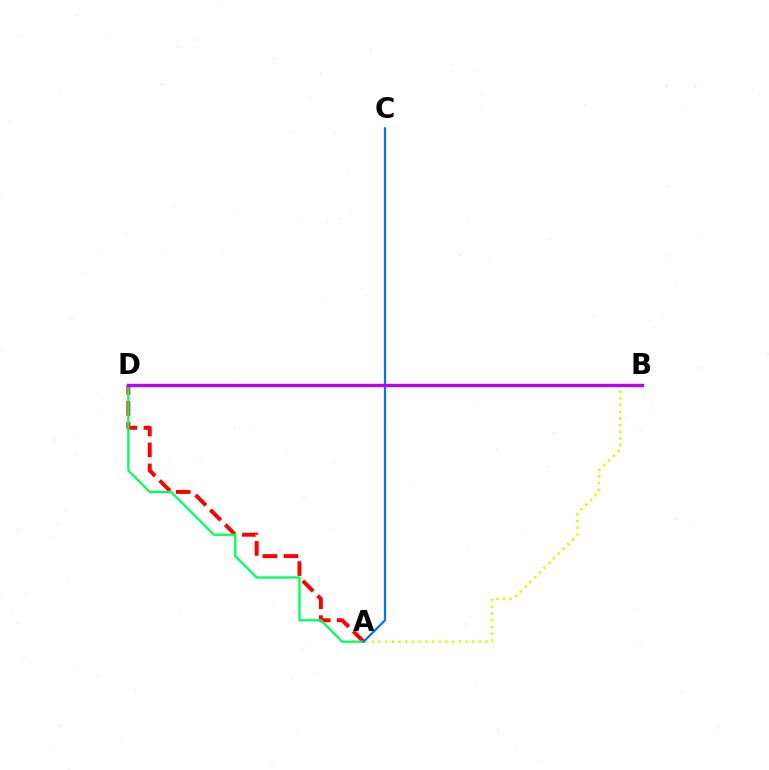{('A', 'D'): [{'color': '#ff0000', 'line_style': 'dashed', 'thickness': 2.85}, {'color': '#00ff5c', 'line_style': 'solid', 'thickness': 1.65}], ('A', 'B'): [{'color': '#d1ff00', 'line_style': 'dotted', 'thickness': 1.82}], ('A', 'C'): [{'color': '#0074ff', 'line_style': 'solid', 'thickness': 1.59}], ('B', 'D'): [{'color': '#b900ff', 'line_style': 'solid', 'thickness': 2.42}]}